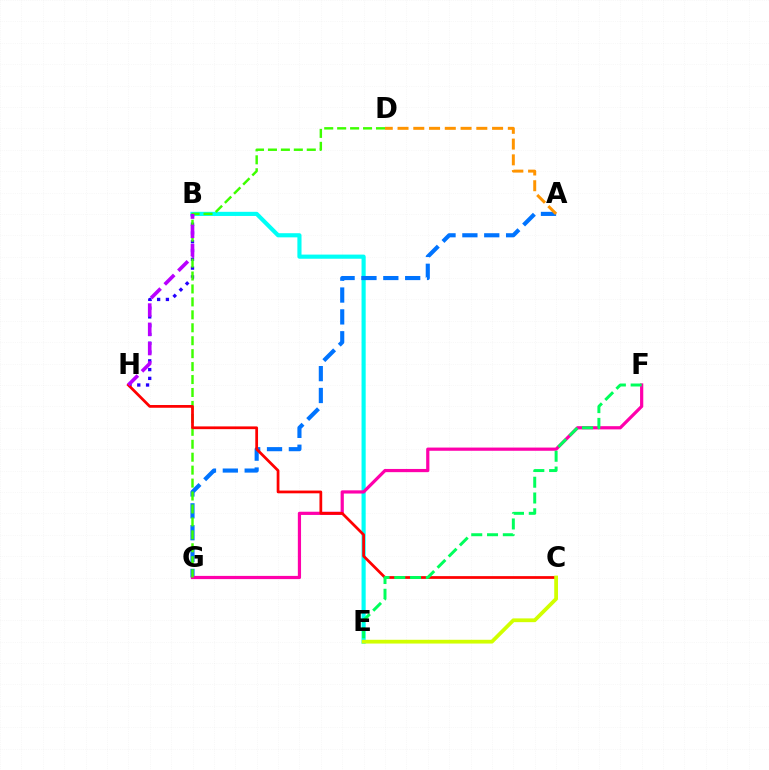{('B', 'E'): [{'color': '#00fff6', 'line_style': 'solid', 'thickness': 2.98}], ('B', 'H'): [{'color': '#2500ff', 'line_style': 'dotted', 'thickness': 2.39}, {'color': '#b900ff', 'line_style': 'dashed', 'thickness': 2.62}], ('A', 'G'): [{'color': '#0074ff', 'line_style': 'dashed', 'thickness': 2.97}], ('F', 'G'): [{'color': '#ff00ac', 'line_style': 'solid', 'thickness': 2.31}], ('D', 'G'): [{'color': '#3dff00', 'line_style': 'dashed', 'thickness': 1.76}], ('C', 'H'): [{'color': '#ff0000', 'line_style': 'solid', 'thickness': 1.98}], ('A', 'D'): [{'color': '#ff9400', 'line_style': 'dashed', 'thickness': 2.14}], ('E', 'F'): [{'color': '#00ff5c', 'line_style': 'dashed', 'thickness': 2.14}], ('C', 'E'): [{'color': '#d1ff00', 'line_style': 'solid', 'thickness': 2.71}]}